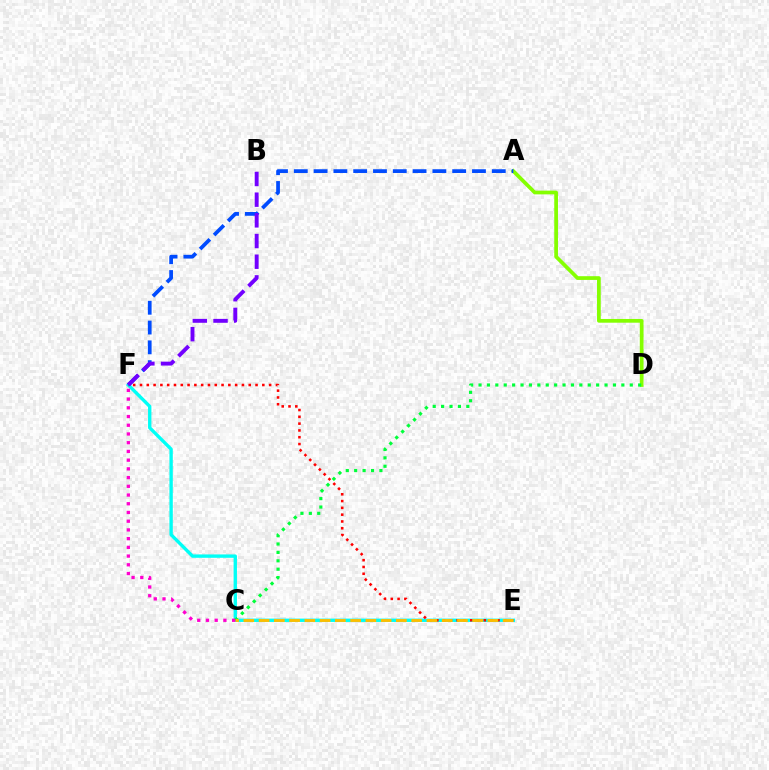{('A', 'D'): [{'color': '#84ff00', 'line_style': 'solid', 'thickness': 2.68}], ('E', 'F'): [{'color': '#00fff6', 'line_style': 'solid', 'thickness': 2.42}, {'color': '#ff0000', 'line_style': 'dotted', 'thickness': 1.85}], ('A', 'F'): [{'color': '#004bff', 'line_style': 'dashed', 'thickness': 2.69}], ('C', 'D'): [{'color': '#00ff39', 'line_style': 'dotted', 'thickness': 2.28}], ('B', 'F'): [{'color': '#7200ff', 'line_style': 'dashed', 'thickness': 2.81}], ('C', 'E'): [{'color': '#ffbd00', 'line_style': 'dashed', 'thickness': 2.07}], ('C', 'F'): [{'color': '#ff00cf', 'line_style': 'dotted', 'thickness': 2.37}]}